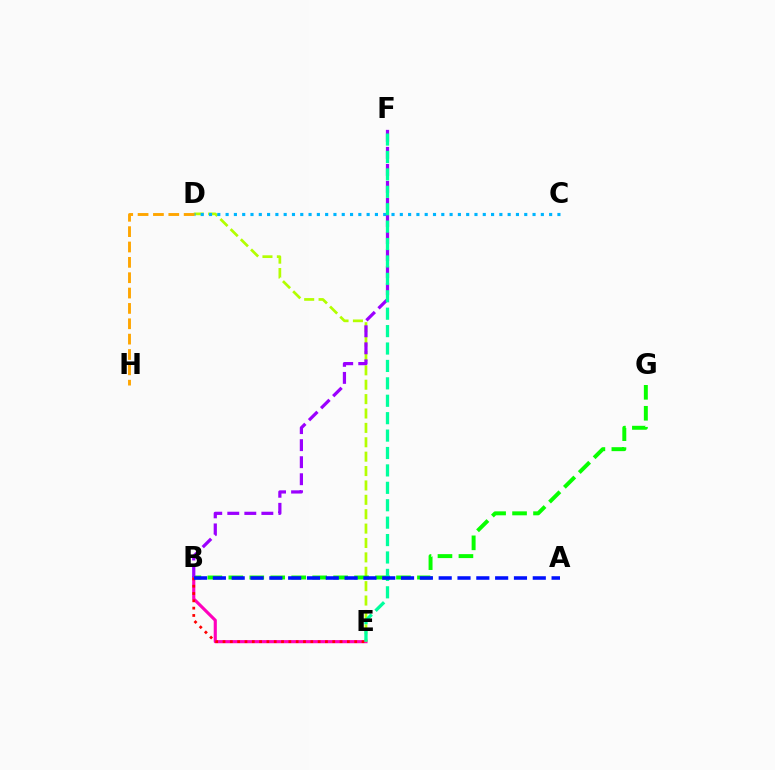{('B', 'E'): [{'color': '#ff00bd', 'line_style': 'solid', 'thickness': 2.25}, {'color': '#ff0000', 'line_style': 'dotted', 'thickness': 1.99}], ('D', 'E'): [{'color': '#b3ff00', 'line_style': 'dashed', 'thickness': 1.95}], ('B', 'G'): [{'color': '#08ff00', 'line_style': 'dashed', 'thickness': 2.85}], ('C', 'D'): [{'color': '#00b5ff', 'line_style': 'dotted', 'thickness': 2.25}], ('B', 'F'): [{'color': '#9b00ff', 'line_style': 'dashed', 'thickness': 2.31}], ('D', 'H'): [{'color': '#ffa500', 'line_style': 'dashed', 'thickness': 2.09}], ('E', 'F'): [{'color': '#00ff9d', 'line_style': 'dashed', 'thickness': 2.37}], ('A', 'B'): [{'color': '#0010ff', 'line_style': 'dashed', 'thickness': 2.56}]}